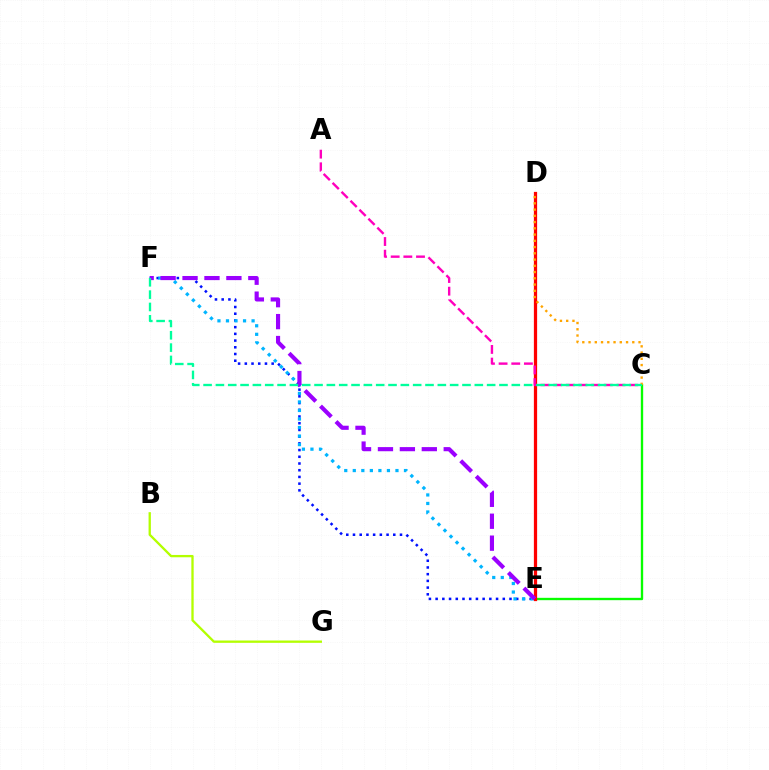{('E', 'F'): [{'color': '#0010ff', 'line_style': 'dotted', 'thickness': 1.82}, {'color': '#00b5ff', 'line_style': 'dotted', 'thickness': 2.32}, {'color': '#9b00ff', 'line_style': 'dashed', 'thickness': 2.98}], ('C', 'E'): [{'color': '#08ff00', 'line_style': 'solid', 'thickness': 1.69}], ('B', 'G'): [{'color': '#b3ff00', 'line_style': 'solid', 'thickness': 1.67}], ('D', 'E'): [{'color': '#ff0000', 'line_style': 'solid', 'thickness': 2.33}], ('C', 'D'): [{'color': '#ffa500', 'line_style': 'dotted', 'thickness': 1.7}], ('A', 'C'): [{'color': '#ff00bd', 'line_style': 'dashed', 'thickness': 1.72}], ('C', 'F'): [{'color': '#00ff9d', 'line_style': 'dashed', 'thickness': 1.67}]}